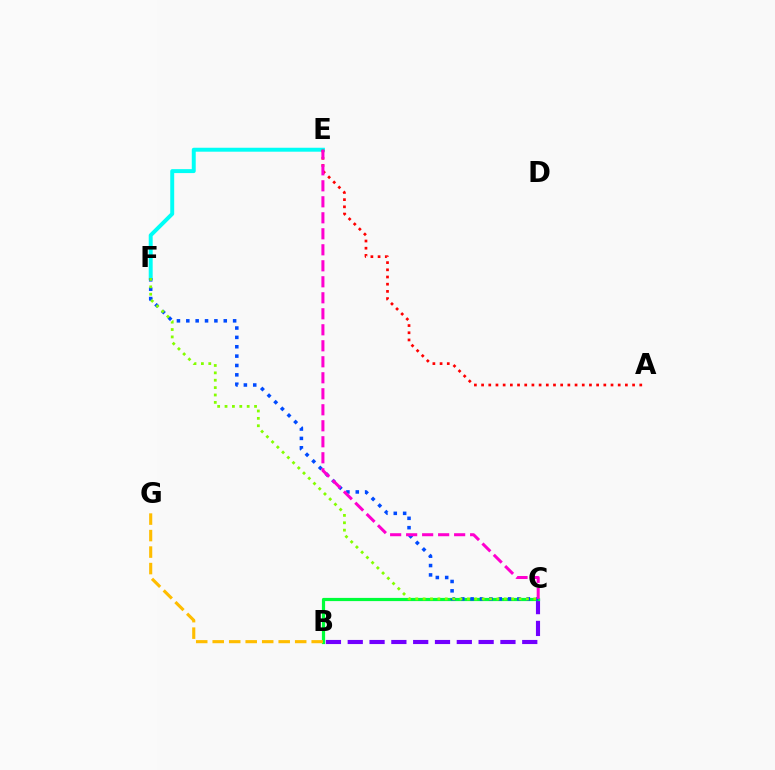{('B', 'C'): [{'color': '#7200ff', 'line_style': 'dashed', 'thickness': 2.96}, {'color': '#00ff39', 'line_style': 'solid', 'thickness': 2.3}], ('E', 'F'): [{'color': '#00fff6', 'line_style': 'solid', 'thickness': 2.84}], ('B', 'G'): [{'color': '#ffbd00', 'line_style': 'dashed', 'thickness': 2.24}], ('C', 'F'): [{'color': '#004bff', 'line_style': 'dotted', 'thickness': 2.54}, {'color': '#84ff00', 'line_style': 'dotted', 'thickness': 2.01}], ('A', 'E'): [{'color': '#ff0000', 'line_style': 'dotted', 'thickness': 1.95}], ('C', 'E'): [{'color': '#ff00cf', 'line_style': 'dashed', 'thickness': 2.17}]}